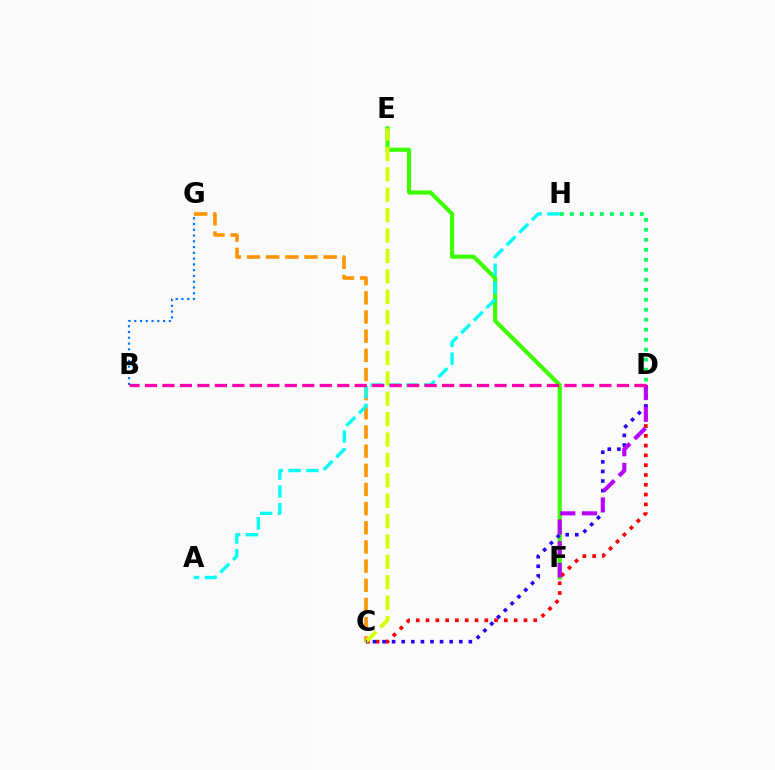{('C', 'G'): [{'color': '#ff9400', 'line_style': 'dashed', 'thickness': 2.6}], ('E', 'F'): [{'color': '#3dff00', 'line_style': 'solid', 'thickness': 2.98}], ('C', 'D'): [{'color': '#ff0000', 'line_style': 'dotted', 'thickness': 2.66}, {'color': '#2500ff', 'line_style': 'dotted', 'thickness': 2.61}], ('B', 'G'): [{'color': '#0074ff', 'line_style': 'dotted', 'thickness': 1.57}], ('A', 'H'): [{'color': '#00fff6', 'line_style': 'dashed', 'thickness': 2.42}], ('D', 'H'): [{'color': '#00ff5c', 'line_style': 'dotted', 'thickness': 2.71}], ('C', 'E'): [{'color': '#d1ff00', 'line_style': 'dashed', 'thickness': 2.77}], ('D', 'F'): [{'color': '#b900ff', 'line_style': 'dashed', 'thickness': 2.95}], ('B', 'D'): [{'color': '#ff00ac', 'line_style': 'dashed', 'thickness': 2.37}]}